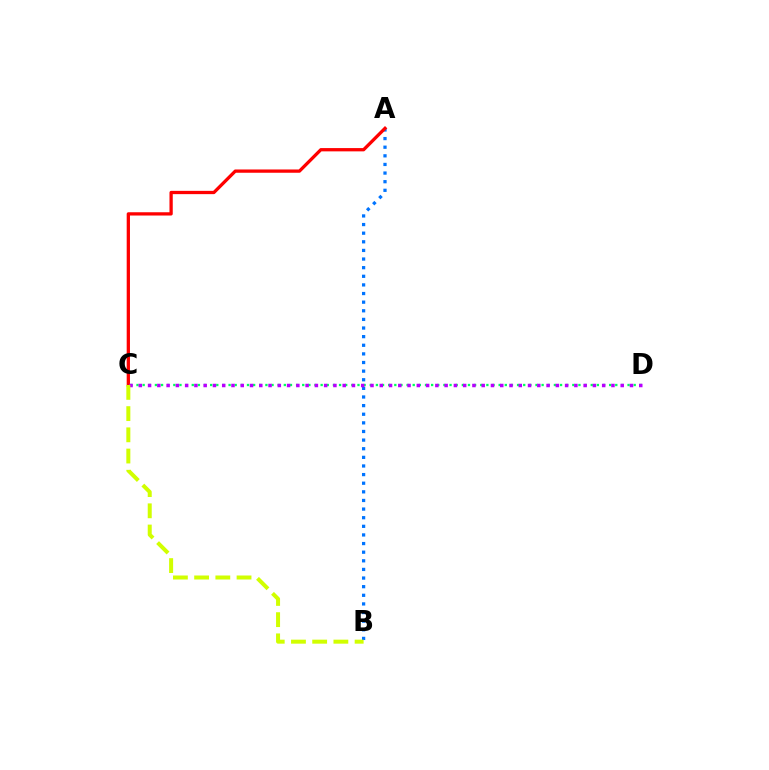{('A', 'B'): [{'color': '#0074ff', 'line_style': 'dotted', 'thickness': 2.34}], ('A', 'C'): [{'color': '#ff0000', 'line_style': 'solid', 'thickness': 2.36}], ('C', 'D'): [{'color': '#00ff5c', 'line_style': 'dotted', 'thickness': 1.67}, {'color': '#b900ff', 'line_style': 'dotted', 'thickness': 2.52}], ('B', 'C'): [{'color': '#d1ff00', 'line_style': 'dashed', 'thickness': 2.88}]}